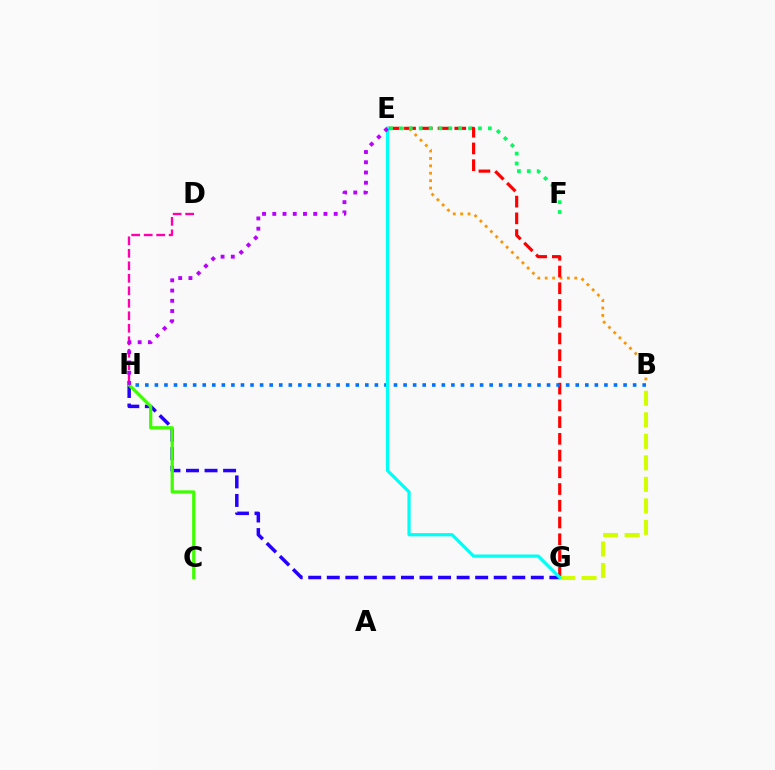{('G', 'H'): [{'color': '#2500ff', 'line_style': 'dashed', 'thickness': 2.52}], ('B', 'E'): [{'color': '#ff9400', 'line_style': 'dotted', 'thickness': 2.01}], ('E', 'G'): [{'color': '#ff0000', 'line_style': 'dashed', 'thickness': 2.27}, {'color': '#00fff6', 'line_style': 'solid', 'thickness': 2.32}], ('C', 'H'): [{'color': '#3dff00', 'line_style': 'solid', 'thickness': 2.32}], ('B', 'G'): [{'color': '#d1ff00', 'line_style': 'dashed', 'thickness': 2.92}], ('E', 'F'): [{'color': '#00ff5c', 'line_style': 'dotted', 'thickness': 2.68}], ('D', 'H'): [{'color': '#ff00ac', 'line_style': 'dashed', 'thickness': 1.7}], ('B', 'H'): [{'color': '#0074ff', 'line_style': 'dotted', 'thickness': 2.6}], ('E', 'H'): [{'color': '#b900ff', 'line_style': 'dotted', 'thickness': 2.78}]}